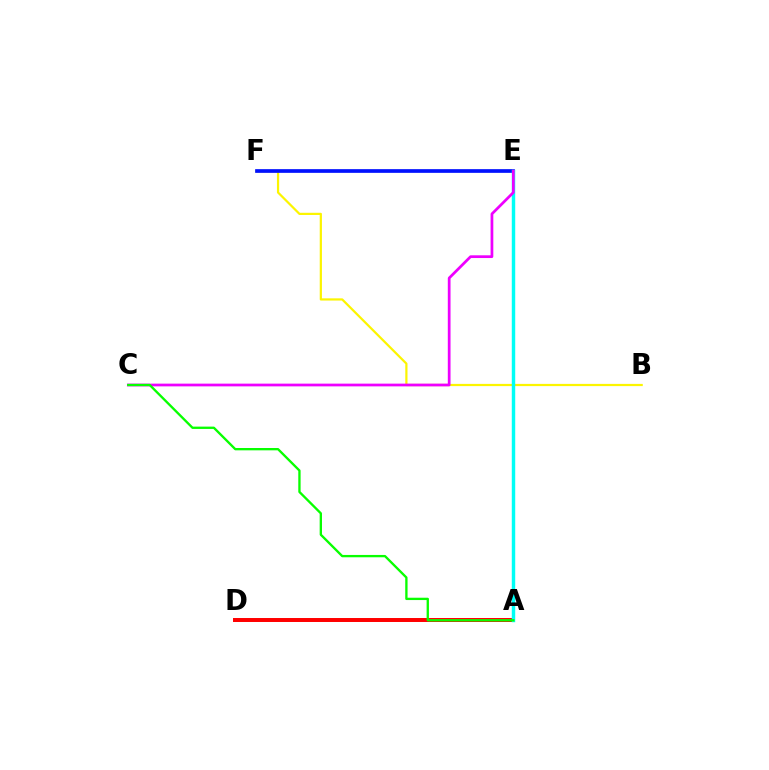{('B', 'F'): [{'color': '#fcf500', 'line_style': 'solid', 'thickness': 1.59}], ('A', 'D'): [{'color': '#ff0000', 'line_style': 'solid', 'thickness': 2.87}], ('E', 'F'): [{'color': '#0010ff', 'line_style': 'solid', 'thickness': 2.66}], ('A', 'E'): [{'color': '#00fff6', 'line_style': 'solid', 'thickness': 2.48}], ('C', 'E'): [{'color': '#ee00ff', 'line_style': 'solid', 'thickness': 1.97}], ('A', 'C'): [{'color': '#08ff00', 'line_style': 'solid', 'thickness': 1.68}]}